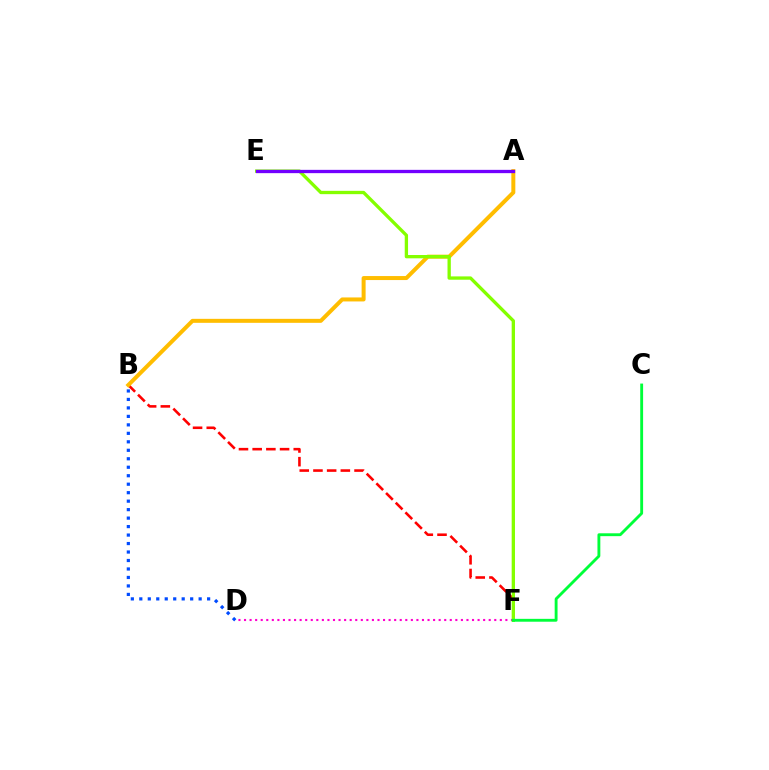{('B', 'F'): [{'color': '#ff0000', 'line_style': 'dashed', 'thickness': 1.86}], ('B', 'D'): [{'color': '#004bff', 'line_style': 'dotted', 'thickness': 2.3}], ('D', 'F'): [{'color': '#ff00cf', 'line_style': 'dotted', 'thickness': 1.51}], ('A', 'B'): [{'color': '#ffbd00', 'line_style': 'solid', 'thickness': 2.88}], ('E', 'F'): [{'color': '#84ff00', 'line_style': 'solid', 'thickness': 2.39}], ('C', 'F'): [{'color': '#00ff39', 'line_style': 'solid', 'thickness': 2.06}], ('A', 'E'): [{'color': '#00fff6', 'line_style': 'dotted', 'thickness': 1.86}, {'color': '#7200ff', 'line_style': 'solid', 'thickness': 2.38}]}